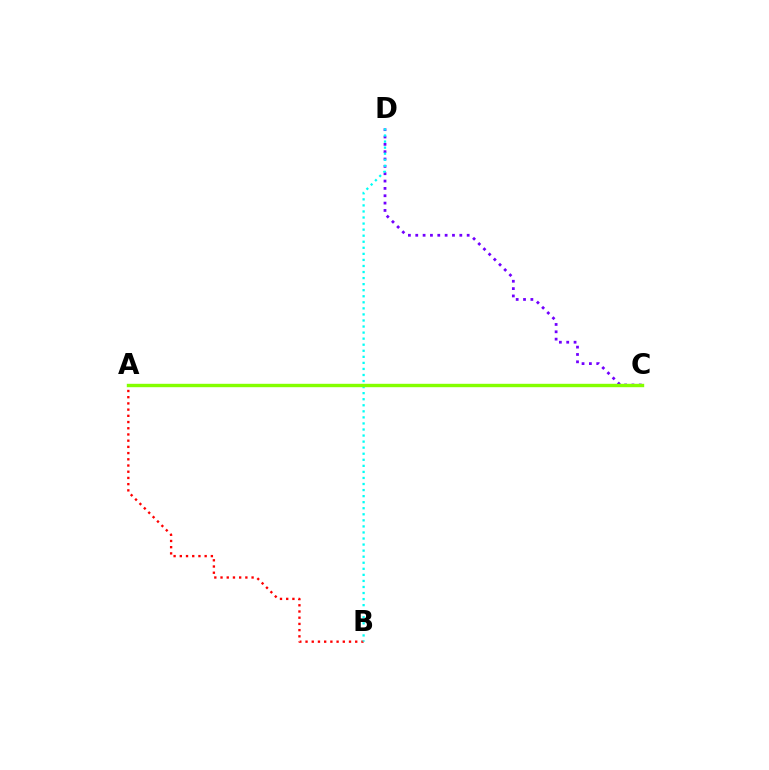{('A', 'B'): [{'color': '#ff0000', 'line_style': 'dotted', 'thickness': 1.69}], ('C', 'D'): [{'color': '#7200ff', 'line_style': 'dotted', 'thickness': 2.0}], ('B', 'D'): [{'color': '#00fff6', 'line_style': 'dotted', 'thickness': 1.65}], ('A', 'C'): [{'color': '#84ff00', 'line_style': 'solid', 'thickness': 2.45}]}